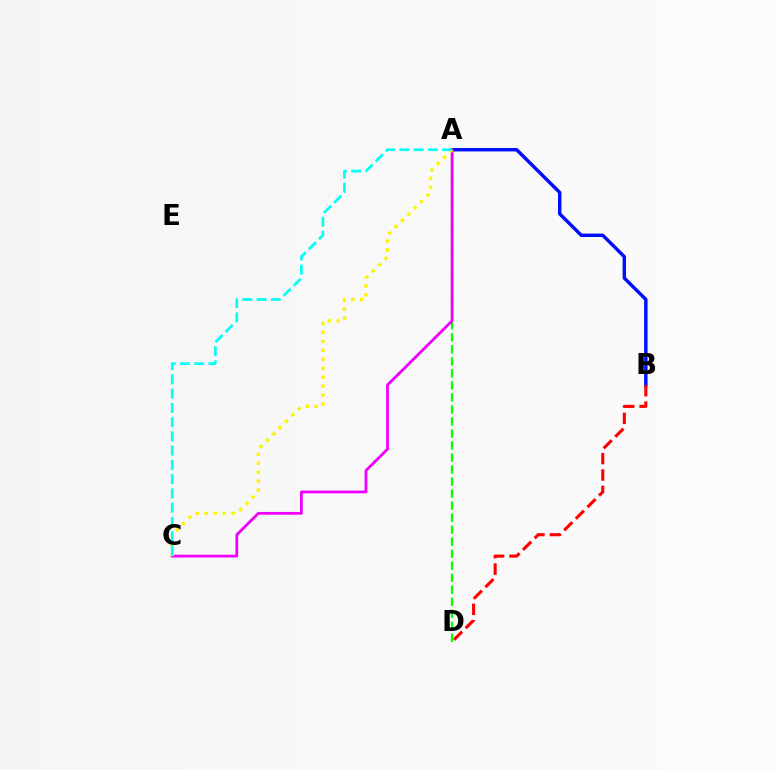{('A', 'D'): [{'color': '#08ff00', 'line_style': 'dashed', 'thickness': 1.63}], ('A', 'B'): [{'color': '#0010ff', 'line_style': 'solid', 'thickness': 2.48}], ('A', 'C'): [{'color': '#ee00ff', 'line_style': 'solid', 'thickness': 2.0}, {'color': '#fcf500', 'line_style': 'dotted', 'thickness': 2.43}, {'color': '#00fff6', 'line_style': 'dashed', 'thickness': 1.94}], ('B', 'D'): [{'color': '#ff0000', 'line_style': 'dashed', 'thickness': 2.23}]}